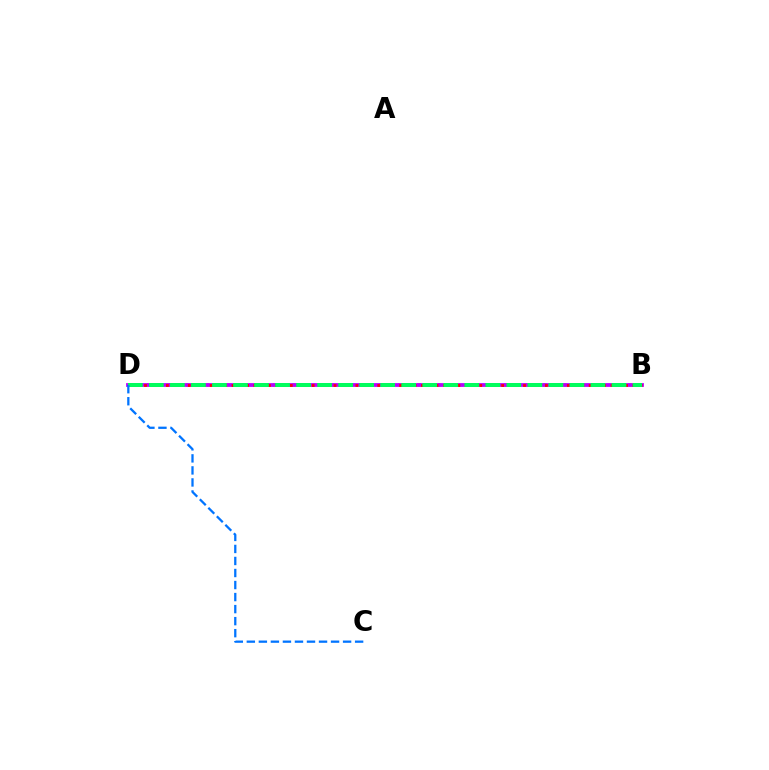{('B', 'D'): [{'color': '#d1ff00', 'line_style': 'dotted', 'thickness': 2.62}, {'color': '#b900ff', 'line_style': 'solid', 'thickness': 2.73}, {'color': '#ff0000', 'line_style': 'dotted', 'thickness': 1.98}, {'color': '#00ff5c', 'line_style': 'dashed', 'thickness': 2.86}], ('C', 'D'): [{'color': '#0074ff', 'line_style': 'dashed', 'thickness': 1.63}]}